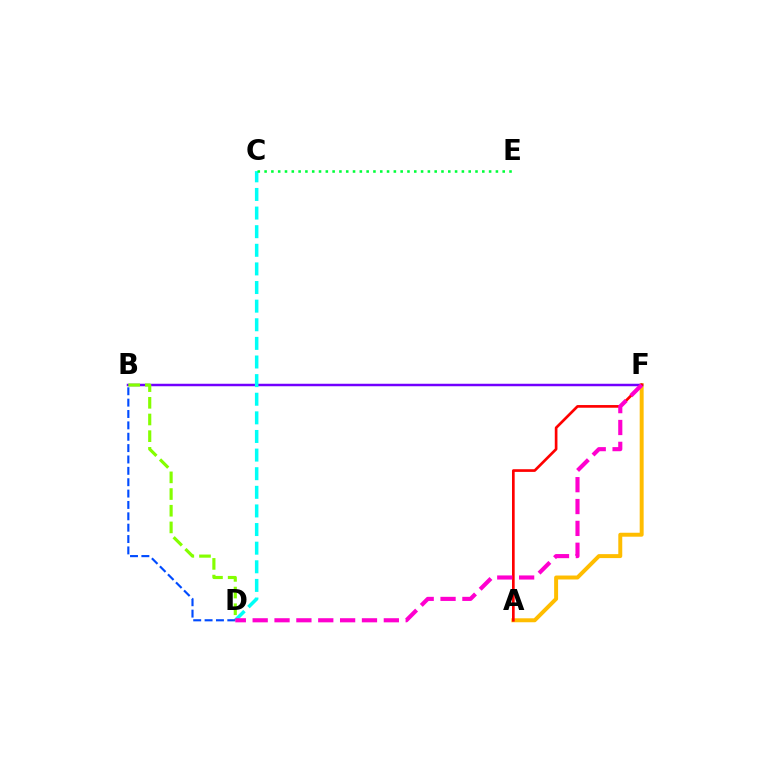{('A', 'F'): [{'color': '#ffbd00', 'line_style': 'solid', 'thickness': 2.85}, {'color': '#ff0000', 'line_style': 'solid', 'thickness': 1.92}], ('B', 'F'): [{'color': '#7200ff', 'line_style': 'solid', 'thickness': 1.79}], ('C', 'D'): [{'color': '#00fff6', 'line_style': 'dashed', 'thickness': 2.53}], ('B', 'D'): [{'color': '#004bff', 'line_style': 'dashed', 'thickness': 1.54}, {'color': '#84ff00', 'line_style': 'dashed', 'thickness': 2.27}], ('C', 'E'): [{'color': '#00ff39', 'line_style': 'dotted', 'thickness': 1.85}], ('D', 'F'): [{'color': '#ff00cf', 'line_style': 'dashed', 'thickness': 2.97}]}